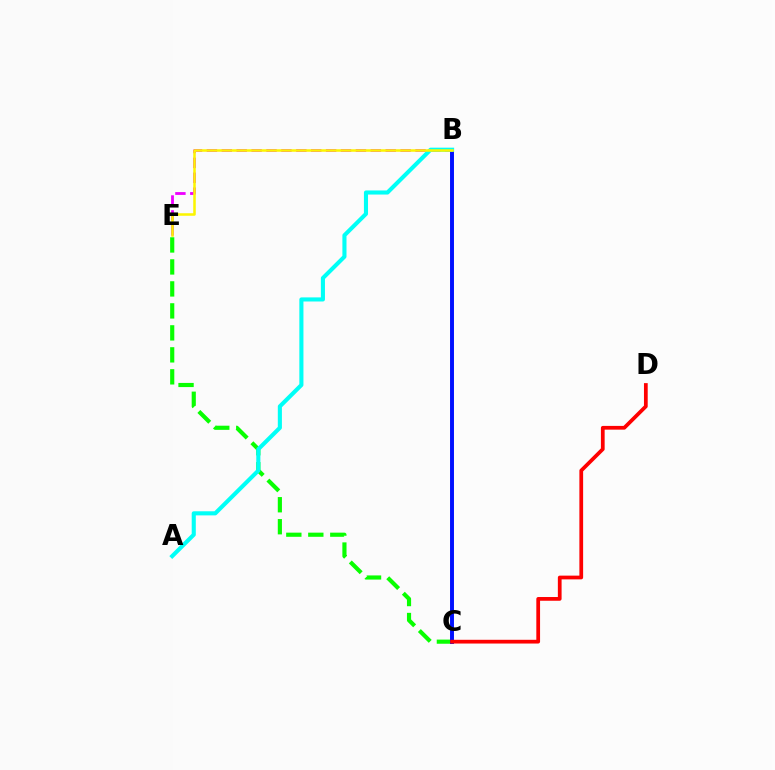{('C', 'E'): [{'color': '#08ff00', 'line_style': 'dashed', 'thickness': 2.99}], ('B', 'C'): [{'color': '#0010ff', 'line_style': 'solid', 'thickness': 2.83}], ('B', 'E'): [{'color': '#ee00ff', 'line_style': 'dashed', 'thickness': 2.02}, {'color': '#fcf500', 'line_style': 'solid', 'thickness': 1.82}], ('A', 'B'): [{'color': '#00fff6', 'line_style': 'solid', 'thickness': 2.95}], ('C', 'D'): [{'color': '#ff0000', 'line_style': 'solid', 'thickness': 2.69}]}